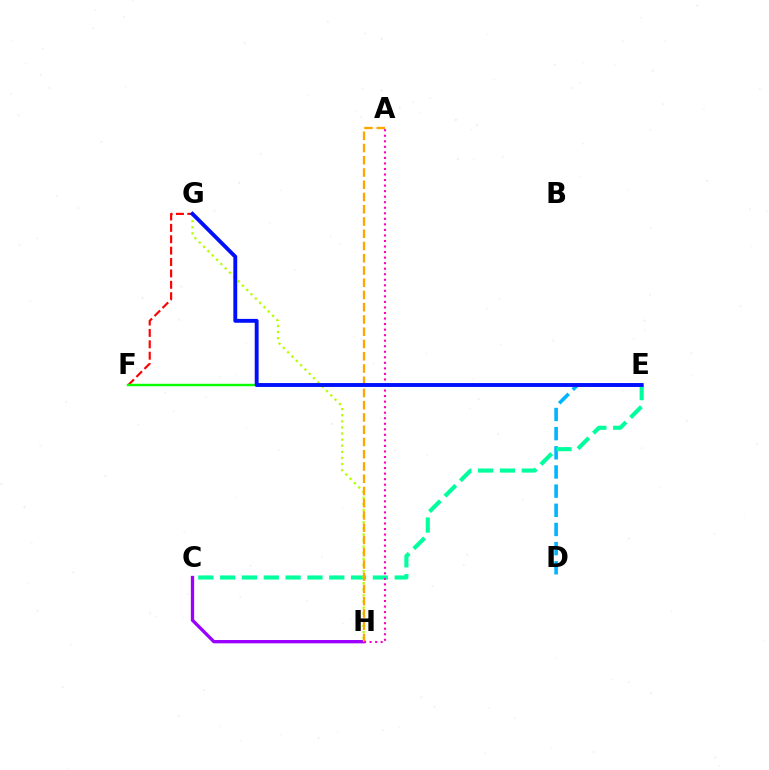{('D', 'E'): [{'color': '#00b5ff', 'line_style': 'dashed', 'thickness': 2.6}], ('C', 'E'): [{'color': '#00ff9d', 'line_style': 'dashed', 'thickness': 2.96}], ('C', 'H'): [{'color': '#9b00ff', 'line_style': 'solid', 'thickness': 2.39}], ('F', 'G'): [{'color': '#ff0000', 'line_style': 'dashed', 'thickness': 1.55}], ('E', 'F'): [{'color': '#08ff00', 'line_style': 'solid', 'thickness': 1.75}], ('G', 'H'): [{'color': '#b3ff00', 'line_style': 'dotted', 'thickness': 1.66}], ('A', 'H'): [{'color': '#ffa500', 'line_style': 'dashed', 'thickness': 1.66}, {'color': '#ff00bd', 'line_style': 'dotted', 'thickness': 1.5}], ('E', 'G'): [{'color': '#0010ff', 'line_style': 'solid', 'thickness': 2.79}]}